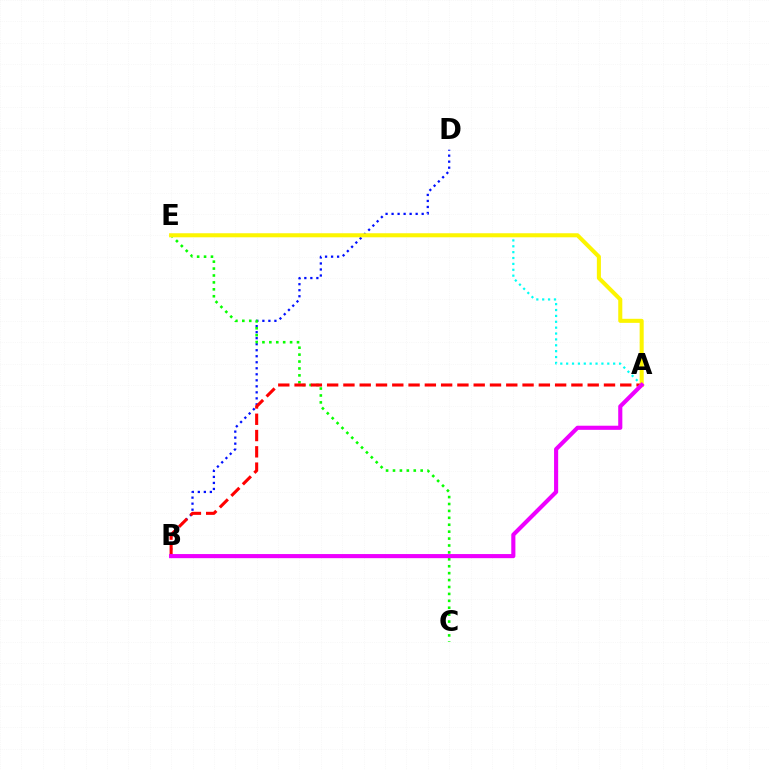{('B', 'D'): [{'color': '#0010ff', 'line_style': 'dotted', 'thickness': 1.63}], ('A', 'E'): [{'color': '#00fff6', 'line_style': 'dotted', 'thickness': 1.6}, {'color': '#fcf500', 'line_style': 'solid', 'thickness': 2.92}], ('C', 'E'): [{'color': '#08ff00', 'line_style': 'dotted', 'thickness': 1.88}], ('A', 'B'): [{'color': '#ff0000', 'line_style': 'dashed', 'thickness': 2.21}, {'color': '#ee00ff', 'line_style': 'solid', 'thickness': 2.96}]}